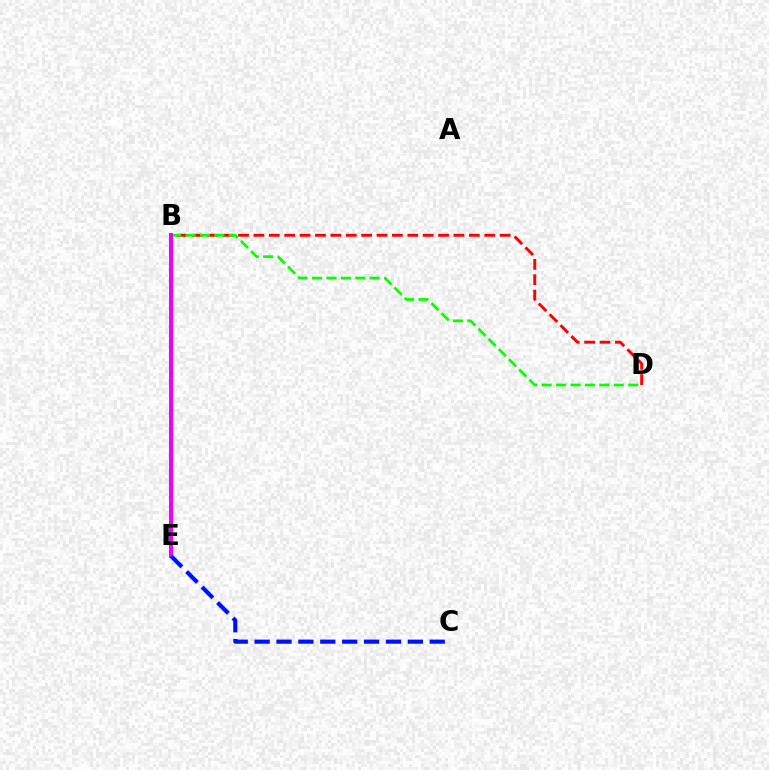{('B', 'D'): [{'color': '#ff0000', 'line_style': 'dashed', 'thickness': 2.09}, {'color': '#08ff00', 'line_style': 'dashed', 'thickness': 1.96}], ('B', 'E'): [{'color': '#fcf500', 'line_style': 'solid', 'thickness': 1.95}, {'color': '#00fff6', 'line_style': 'dotted', 'thickness': 1.81}, {'color': '#ee00ff', 'line_style': 'solid', 'thickness': 2.9}], ('C', 'E'): [{'color': '#0010ff', 'line_style': 'dashed', 'thickness': 2.97}]}